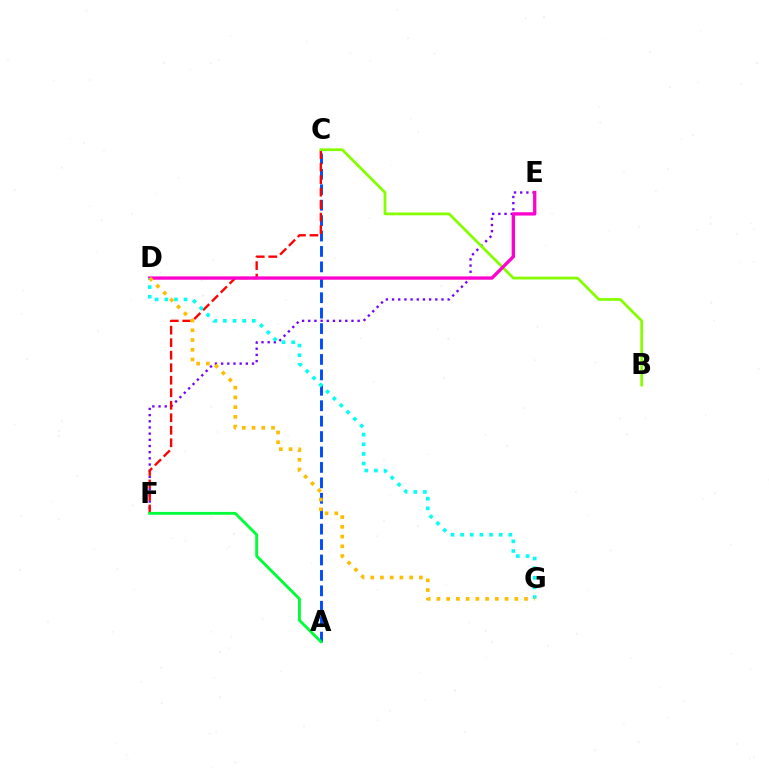{('E', 'F'): [{'color': '#7200ff', 'line_style': 'dotted', 'thickness': 1.68}], ('A', 'C'): [{'color': '#004bff', 'line_style': 'dashed', 'thickness': 2.1}], ('C', 'F'): [{'color': '#ff0000', 'line_style': 'dashed', 'thickness': 1.7}], ('B', 'C'): [{'color': '#84ff00', 'line_style': 'solid', 'thickness': 1.98}], ('D', 'E'): [{'color': '#ff00cf', 'line_style': 'solid', 'thickness': 2.39}], ('D', 'G'): [{'color': '#00fff6', 'line_style': 'dotted', 'thickness': 2.62}, {'color': '#ffbd00', 'line_style': 'dotted', 'thickness': 2.64}], ('A', 'F'): [{'color': '#00ff39', 'line_style': 'solid', 'thickness': 2.07}]}